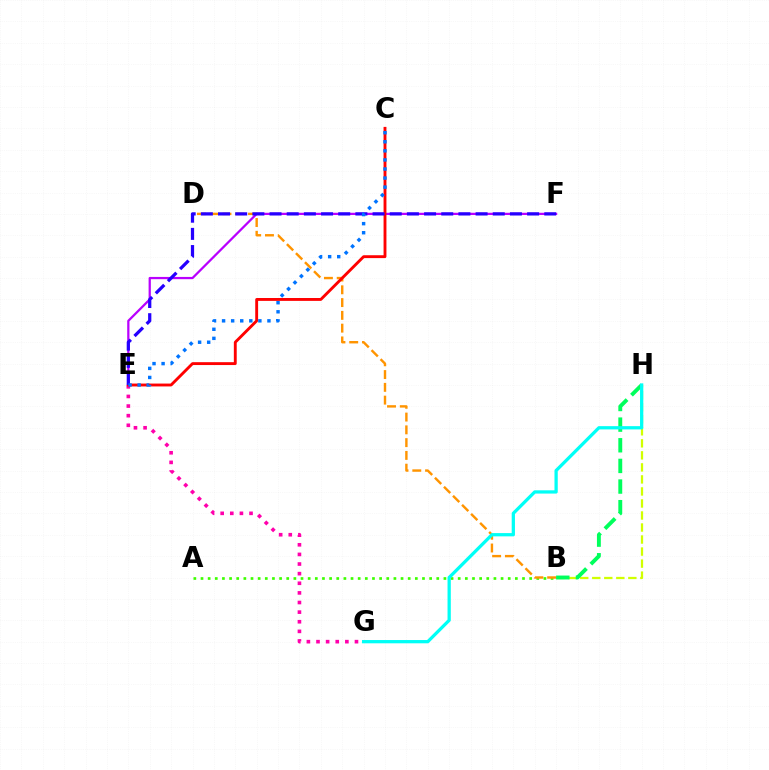{('B', 'H'): [{'color': '#d1ff00', 'line_style': 'dashed', 'thickness': 1.63}, {'color': '#00ff5c', 'line_style': 'dashed', 'thickness': 2.8}], ('A', 'B'): [{'color': '#3dff00', 'line_style': 'dotted', 'thickness': 1.94}], ('B', 'D'): [{'color': '#ff9400', 'line_style': 'dashed', 'thickness': 1.74}], ('G', 'H'): [{'color': '#00fff6', 'line_style': 'solid', 'thickness': 2.35}], ('E', 'F'): [{'color': '#b900ff', 'line_style': 'solid', 'thickness': 1.62}, {'color': '#2500ff', 'line_style': 'dashed', 'thickness': 2.33}], ('E', 'G'): [{'color': '#ff00ac', 'line_style': 'dotted', 'thickness': 2.61}], ('C', 'E'): [{'color': '#ff0000', 'line_style': 'solid', 'thickness': 2.07}, {'color': '#0074ff', 'line_style': 'dotted', 'thickness': 2.47}]}